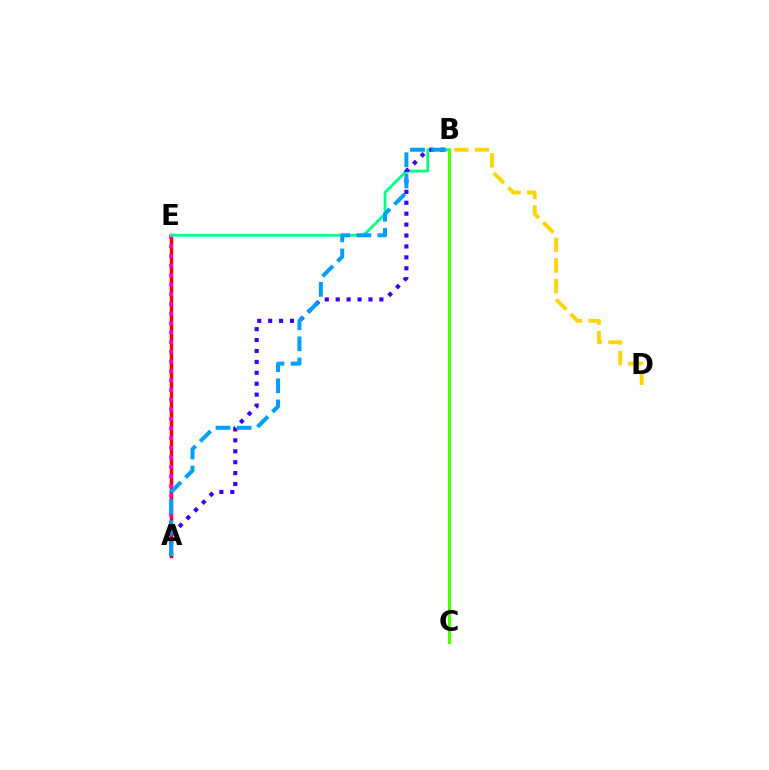{('A', 'E'): [{'color': '#ff0000', 'line_style': 'solid', 'thickness': 2.5}, {'color': '#ff00ed', 'line_style': 'dotted', 'thickness': 2.6}], ('B', 'E'): [{'color': '#00ff86', 'line_style': 'solid', 'thickness': 2.02}], ('A', 'B'): [{'color': '#3700ff', 'line_style': 'dotted', 'thickness': 2.97}, {'color': '#009eff', 'line_style': 'dashed', 'thickness': 2.87}], ('B', 'C'): [{'color': '#4fff00', 'line_style': 'solid', 'thickness': 2.28}], ('B', 'D'): [{'color': '#ffd500', 'line_style': 'dashed', 'thickness': 2.8}]}